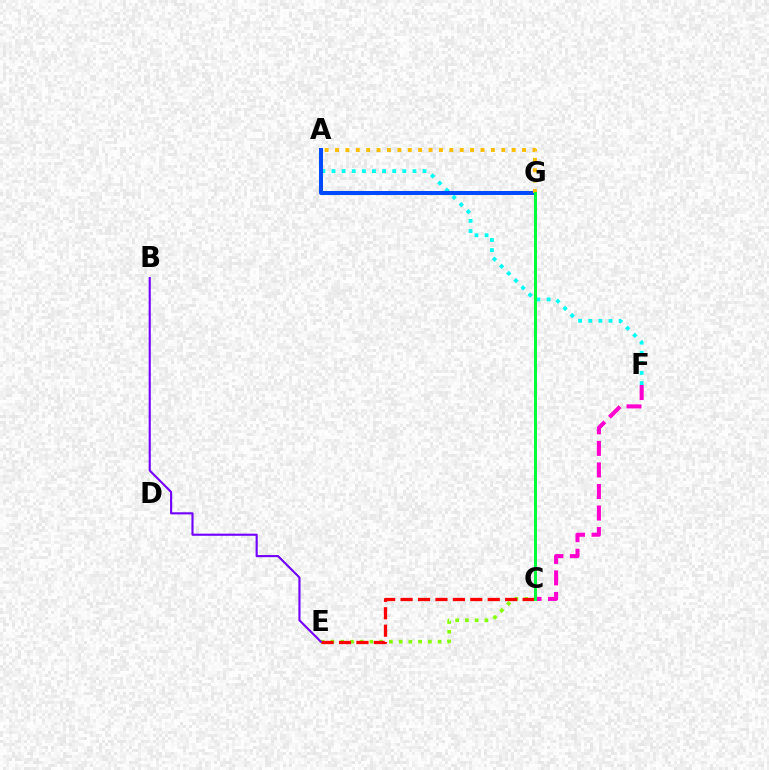{('C', 'E'): [{'color': '#84ff00', 'line_style': 'dotted', 'thickness': 2.65}, {'color': '#ff0000', 'line_style': 'dashed', 'thickness': 2.37}], ('C', 'F'): [{'color': '#ff00cf', 'line_style': 'dashed', 'thickness': 2.93}], ('B', 'E'): [{'color': '#7200ff', 'line_style': 'solid', 'thickness': 1.53}], ('A', 'F'): [{'color': '#00fff6', 'line_style': 'dotted', 'thickness': 2.75}], ('A', 'G'): [{'color': '#004bff', 'line_style': 'solid', 'thickness': 2.9}, {'color': '#ffbd00', 'line_style': 'dotted', 'thickness': 2.82}], ('C', 'G'): [{'color': '#00ff39', 'line_style': 'solid', 'thickness': 2.14}]}